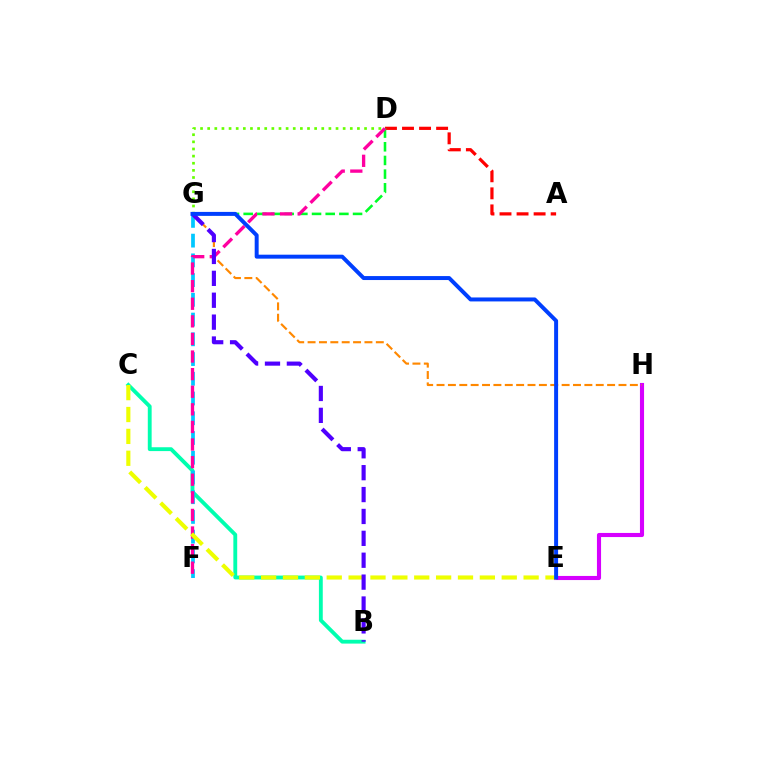{('B', 'C'): [{'color': '#00ffaf', 'line_style': 'solid', 'thickness': 2.77}], ('E', 'H'): [{'color': '#d600ff', 'line_style': 'solid', 'thickness': 2.96}], ('A', 'D'): [{'color': '#ff0000', 'line_style': 'dashed', 'thickness': 2.32}], ('D', 'G'): [{'color': '#00ff27', 'line_style': 'dashed', 'thickness': 1.86}, {'color': '#66ff00', 'line_style': 'dotted', 'thickness': 1.94}], ('F', 'G'): [{'color': '#00c7ff', 'line_style': 'dashed', 'thickness': 2.68}], ('G', 'H'): [{'color': '#ff8800', 'line_style': 'dashed', 'thickness': 1.54}], ('D', 'F'): [{'color': '#ff00a0', 'line_style': 'dashed', 'thickness': 2.39}], ('C', 'E'): [{'color': '#eeff00', 'line_style': 'dashed', 'thickness': 2.97}], ('B', 'G'): [{'color': '#4f00ff', 'line_style': 'dashed', 'thickness': 2.97}], ('E', 'G'): [{'color': '#003fff', 'line_style': 'solid', 'thickness': 2.86}]}